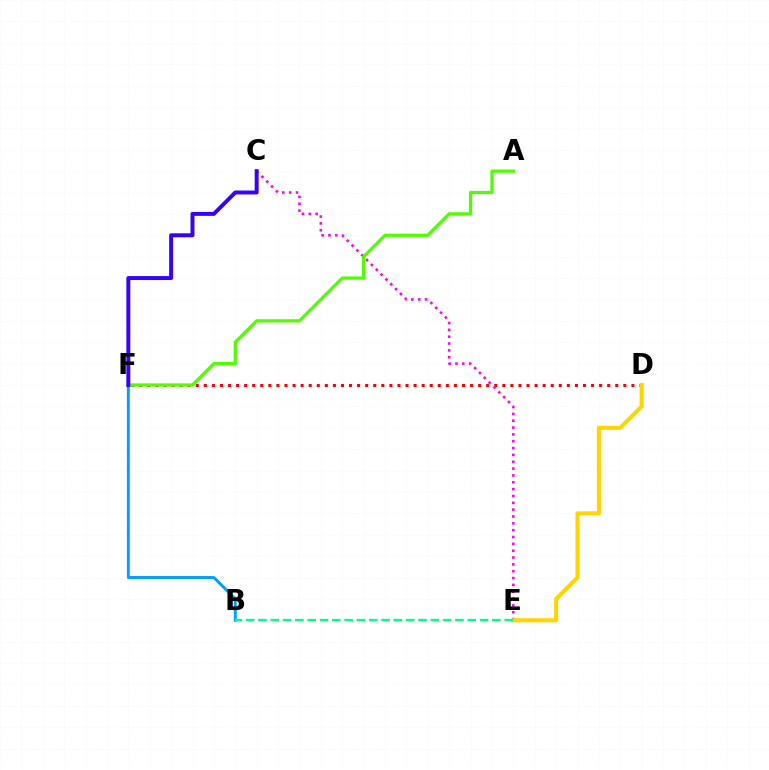{('D', 'F'): [{'color': '#ff0000', 'line_style': 'dotted', 'thickness': 2.19}], ('C', 'E'): [{'color': '#ff00ed', 'line_style': 'dotted', 'thickness': 1.86}], ('A', 'F'): [{'color': '#4fff00', 'line_style': 'solid', 'thickness': 2.33}], ('B', 'F'): [{'color': '#009eff', 'line_style': 'solid', 'thickness': 2.08}], ('C', 'F'): [{'color': '#3700ff', 'line_style': 'solid', 'thickness': 2.85}], ('D', 'E'): [{'color': '#ffd500', 'line_style': 'solid', 'thickness': 2.94}], ('B', 'E'): [{'color': '#00ff86', 'line_style': 'dashed', 'thickness': 1.67}]}